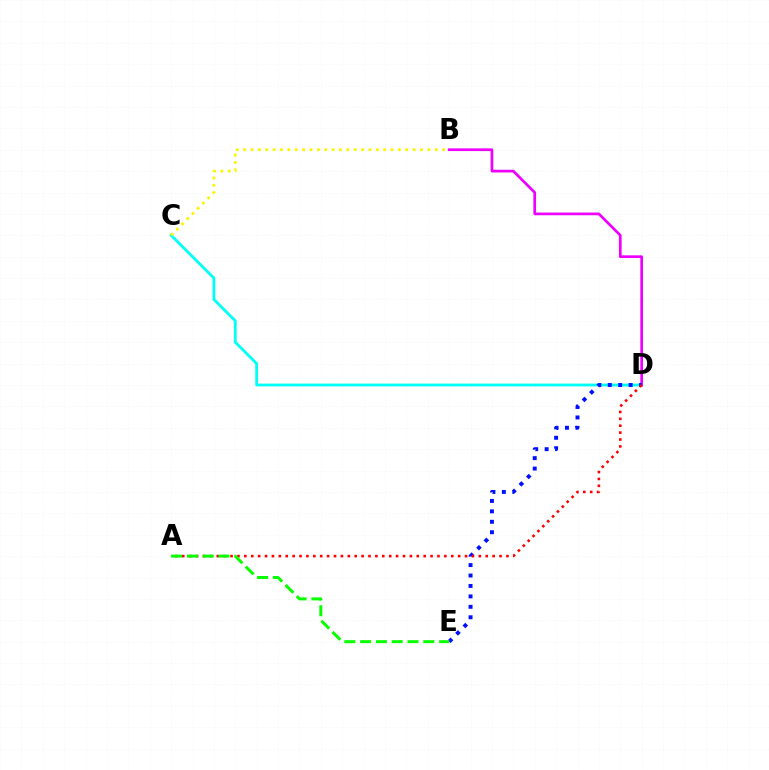{('C', 'D'): [{'color': '#00fff6', 'line_style': 'solid', 'thickness': 2.02}], ('B', 'D'): [{'color': '#ee00ff', 'line_style': 'solid', 'thickness': 1.95}], ('D', 'E'): [{'color': '#0010ff', 'line_style': 'dotted', 'thickness': 2.83}], ('A', 'D'): [{'color': '#ff0000', 'line_style': 'dotted', 'thickness': 1.87}], ('B', 'C'): [{'color': '#fcf500', 'line_style': 'dotted', 'thickness': 2.0}], ('A', 'E'): [{'color': '#08ff00', 'line_style': 'dashed', 'thickness': 2.15}]}